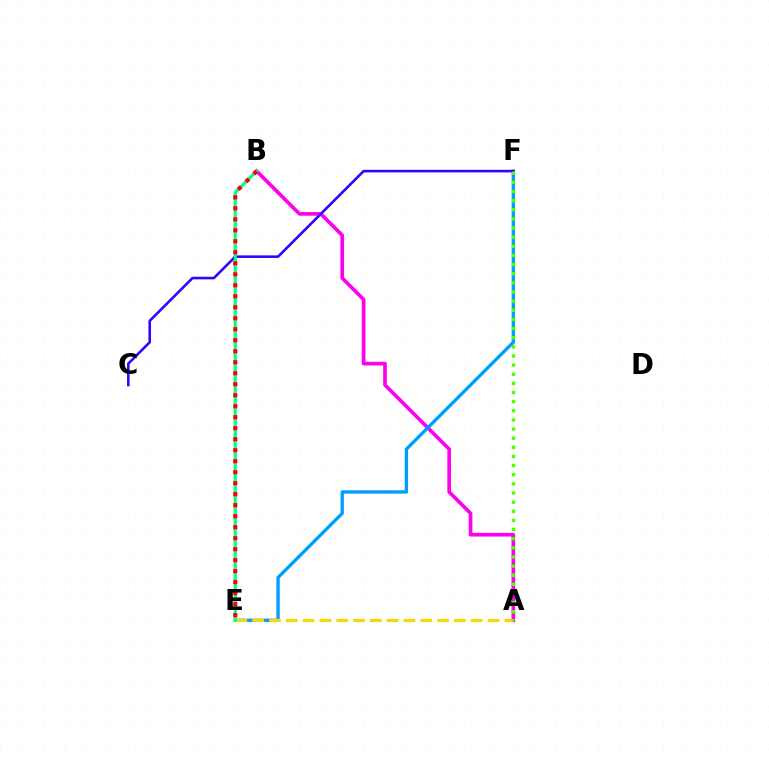{('A', 'B'): [{'color': '#ff00ed', 'line_style': 'solid', 'thickness': 2.64}], ('E', 'F'): [{'color': '#009eff', 'line_style': 'solid', 'thickness': 2.4}], ('C', 'F'): [{'color': '#3700ff', 'line_style': 'solid', 'thickness': 1.87}], ('A', 'E'): [{'color': '#ffd500', 'line_style': 'dashed', 'thickness': 2.28}], ('A', 'F'): [{'color': '#4fff00', 'line_style': 'dotted', 'thickness': 2.48}], ('B', 'E'): [{'color': '#00ff86', 'line_style': 'solid', 'thickness': 2.25}, {'color': '#ff0000', 'line_style': 'dotted', 'thickness': 2.99}]}